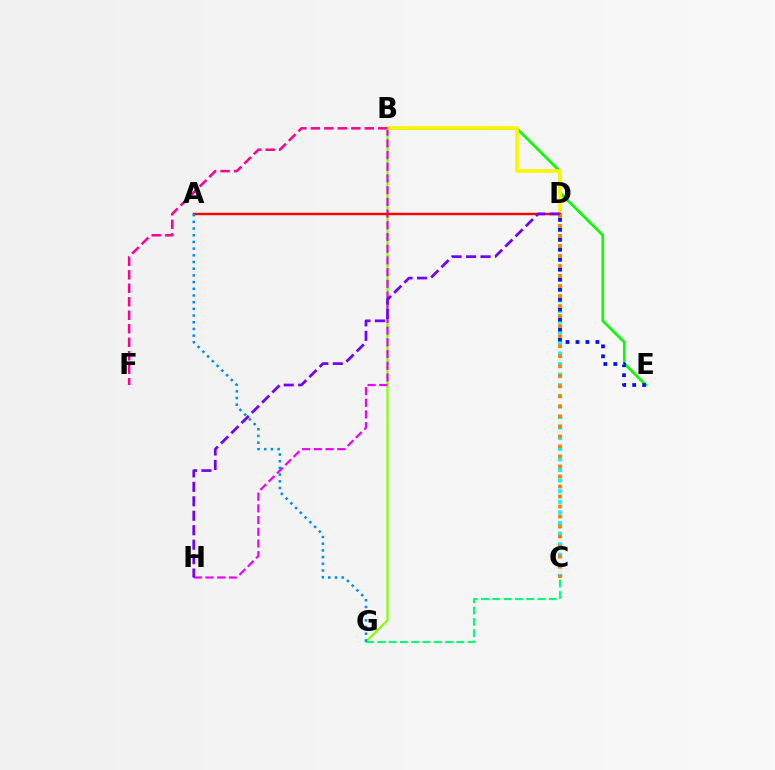{('C', 'D'): [{'color': '#00fff6', 'line_style': 'dotted', 'thickness': 2.88}, {'color': '#ff7c00', 'line_style': 'dotted', 'thickness': 2.72}], ('B', 'E'): [{'color': '#08ff00', 'line_style': 'solid', 'thickness': 1.94}], ('B', 'G'): [{'color': '#84ff00', 'line_style': 'solid', 'thickness': 1.59}], ('D', 'E'): [{'color': '#0010ff', 'line_style': 'dotted', 'thickness': 2.71}], ('B', 'H'): [{'color': '#ee00ff', 'line_style': 'dashed', 'thickness': 1.59}], ('B', 'D'): [{'color': '#fcf500', 'line_style': 'solid', 'thickness': 2.62}], ('A', 'D'): [{'color': '#ff0000', 'line_style': 'solid', 'thickness': 1.74}], ('B', 'F'): [{'color': '#ff0094', 'line_style': 'dashed', 'thickness': 1.83}], ('C', 'G'): [{'color': '#00ff74', 'line_style': 'dashed', 'thickness': 1.53}], ('D', 'H'): [{'color': '#7200ff', 'line_style': 'dashed', 'thickness': 1.97}], ('A', 'G'): [{'color': '#008cff', 'line_style': 'dotted', 'thickness': 1.82}]}